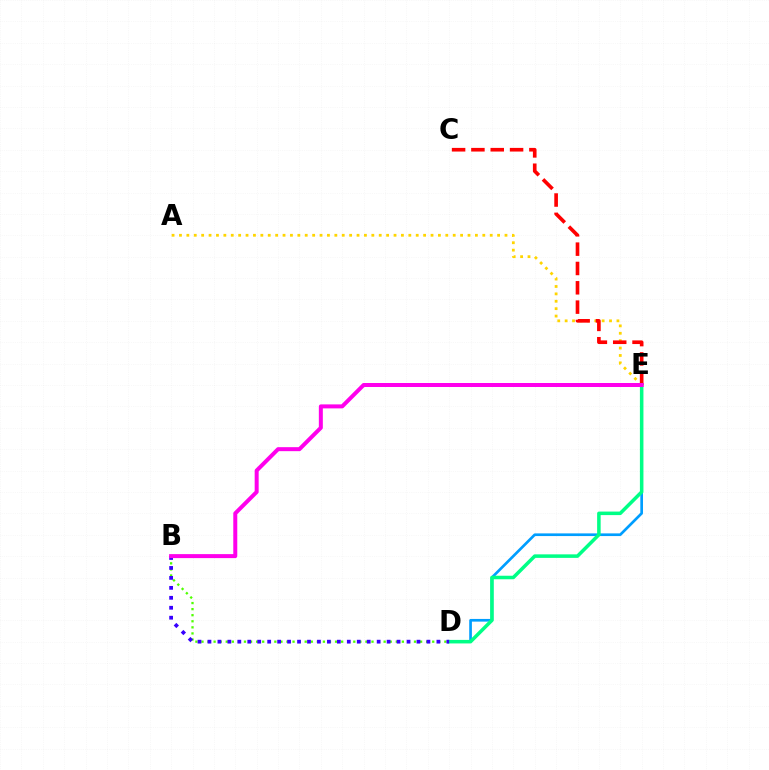{('A', 'E'): [{'color': '#ffd500', 'line_style': 'dotted', 'thickness': 2.01}], ('B', 'D'): [{'color': '#4fff00', 'line_style': 'dotted', 'thickness': 1.65}, {'color': '#3700ff', 'line_style': 'dotted', 'thickness': 2.7}], ('D', 'E'): [{'color': '#009eff', 'line_style': 'solid', 'thickness': 1.93}, {'color': '#00ff86', 'line_style': 'solid', 'thickness': 2.54}], ('C', 'E'): [{'color': '#ff0000', 'line_style': 'dashed', 'thickness': 2.63}], ('B', 'E'): [{'color': '#ff00ed', 'line_style': 'solid', 'thickness': 2.88}]}